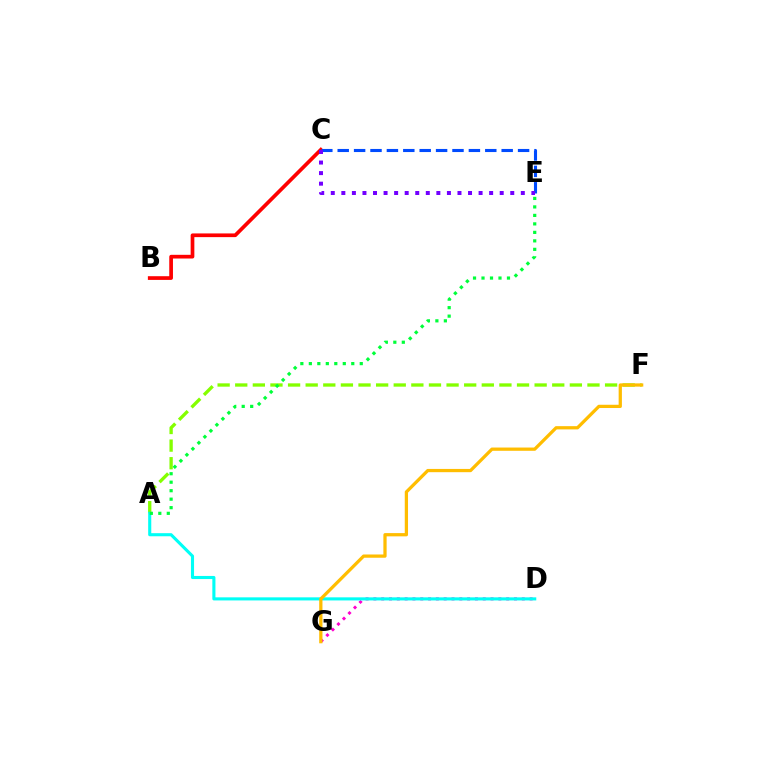{('B', 'C'): [{'color': '#ff0000', 'line_style': 'solid', 'thickness': 2.67}], ('A', 'F'): [{'color': '#84ff00', 'line_style': 'dashed', 'thickness': 2.39}], ('C', 'E'): [{'color': '#004bff', 'line_style': 'dashed', 'thickness': 2.23}, {'color': '#7200ff', 'line_style': 'dotted', 'thickness': 2.87}], ('D', 'G'): [{'color': '#ff00cf', 'line_style': 'dotted', 'thickness': 2.12}], ('A', 'D'): [{'color': '#00fff6', 'line_style': 'solid', 'thickness': 2.23}], ('A', 'E'): [{'color': '#00ff39', 'line_style': 'dotted', 'thickness': 2.31}], ('F', 'G'): [{'color': '#ffbd00', 'line_style': 'solid', 'thickness': 2.34}]}